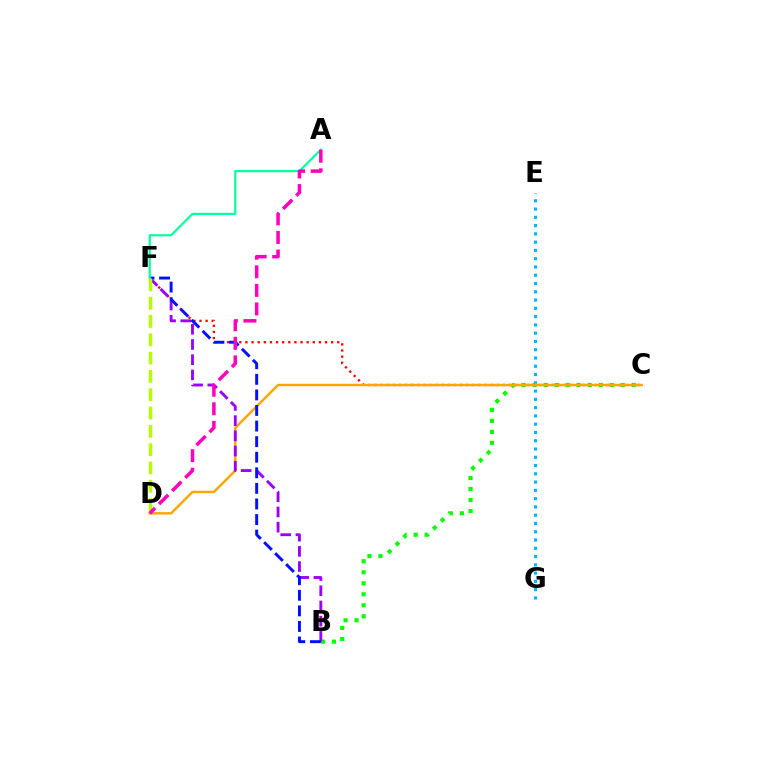{('E', 'G'): [{'color': '#00b5ff', 'line_style': 'dotted', 'thickness': 2.25}], ('B', 'C'): [{'color': '#08ff00', 'line_style': 'dotted', 'thickness': 2.99}], ('C', 'F'): [{'color': '#ff0000', 'line_style': 'dotted', 'thickness': 1.66}], ('C', 'D'): [{'color': '#ffa500', 'line_style': 'solid', 'thickness': 1.77}], ('B', 'F'): [{'color': '#9b00ff', 'line_style': 'dashed', 'thickness': 2.06}, {'color': '#0010ff', 'line_style': 'dashed', 'thickness': 2.12}], ('A', 'F'): [{'color': '#00ff9d', 'line_style': 'solid', 'thickness': 1.57}], ('D', 'F'): [{'color': '#b3ff00', 'line_style': 'dashed', 'thickness': 2.49}], ('A', 'D'): [{'color': '#ff00bd', 'line_style': 'dashed', 'thickness': 2.52}]}